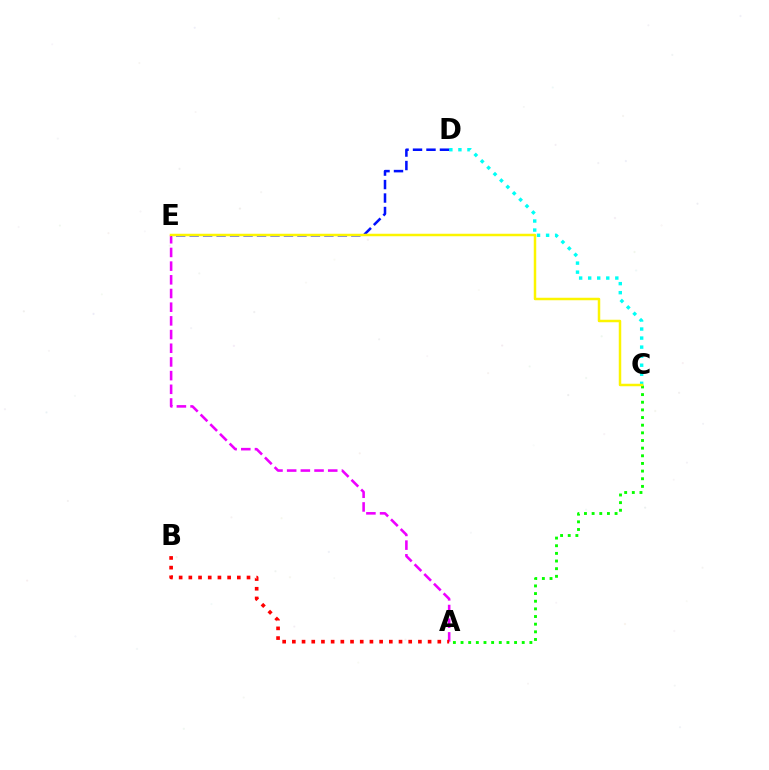{('C', 'D'): [{'color': '#00fff6', 'line_style': 'dotted', 'thickness': 2.46}], ('A', 'E'): [{'color': '#ee00ff', 'line_style': 'dashed', 'thickness': 1.86}], ('A', 'C'): [{'color': '#08ff00', 'line_style': 'dotted', 'thickness': 2.08}], ('A', 'B'): [{'color': '#ff0000', 'line_style': 'dotted', 'thickness': 2.63}], ('D', 'E'): [{'color': '#0010ff', 'line_style': 'dashed', 'thickness': 1.83}], ('C', 'E'): [{'color': '#fcf500', 'line_style': 'solid', 'thickness': 1.79}]}